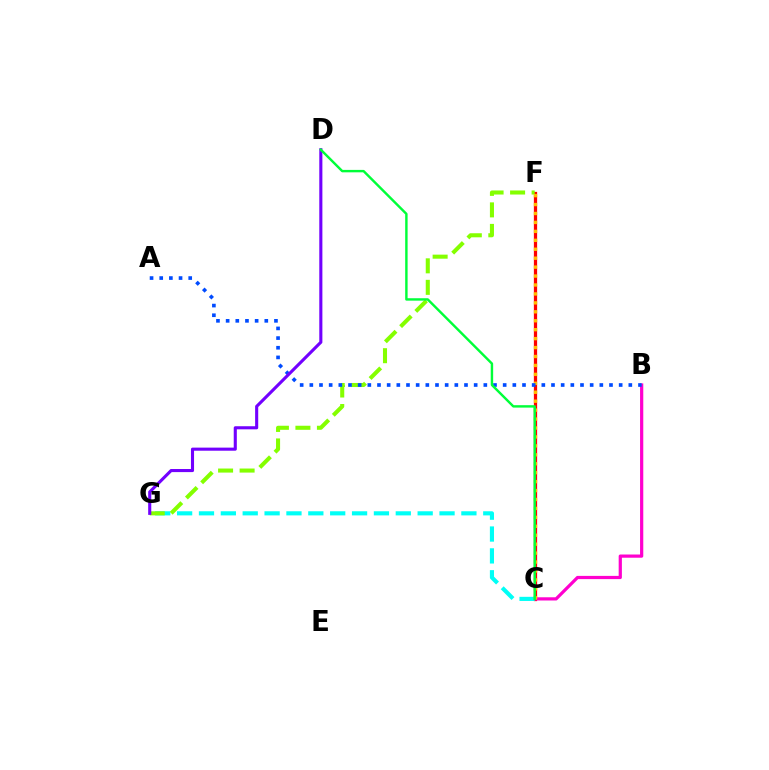{('C', 'F'): [{'color': '#ff0000', 'line_style': 'solid', 'thickness': 2.34}, {'color': '#ffbd00', 'line_style': 'dotted', 'thickness': 2.43}], ('B', 'C'): [{'color': '#ff00cf', 'line_style': 'solid', 'thickness': 2.31}], ('C', 'G'): [{'color': '#00fff6', 'line_style': 'dashed', 'thickness': 2.97}], ('F', 'G'): [{'color': '#84ff00', 'line_style': 'dashed', 'thickness': 2.92}], ('A', 'B'): [{'color': '#004bff', 'line_style': 'dotted', 'thickness': 2.63}], ('D', 'G'): [{'color': '#7200ff', 'line_style': 'solid', 'thickness': 2.23}], ('C', 'D'): [{'color': '#00ff39', 'line_style': 'solid', 'thickness': 1.75}]}